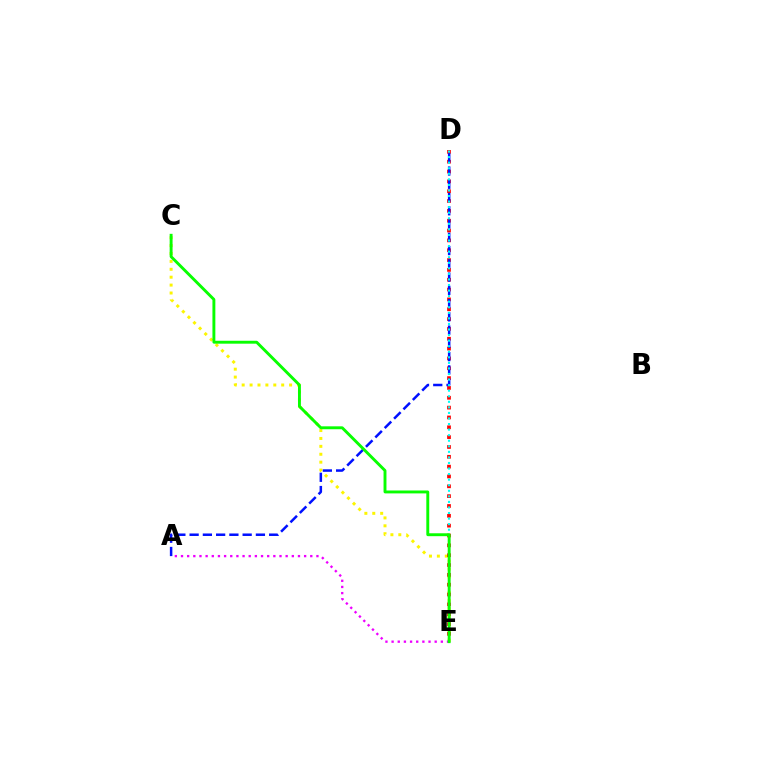{('C', 'E'): [{'color': '#fcf500', 'line_style': 'dotted', 'thickness': 2.15}, {'color': '#08ff00', 'line_style': 'solid', 'thickness': 2.09}], ('D', 'E'): [{'color': '#ff0000', 'line_style': 'dotted', 'thickness': 2.67}, {'color': '#00fff6', 'line_style': 'dotted', 'thickness': 1.51}], ('A', 'E'): [{'color': '#ee00ff', 'line_style': 'dotted', 'thickness': 1.67}], ('A', 'D'): [{'color': '#0010ff', 'line_style': 'dashed', 'thickness': 1.8}]}